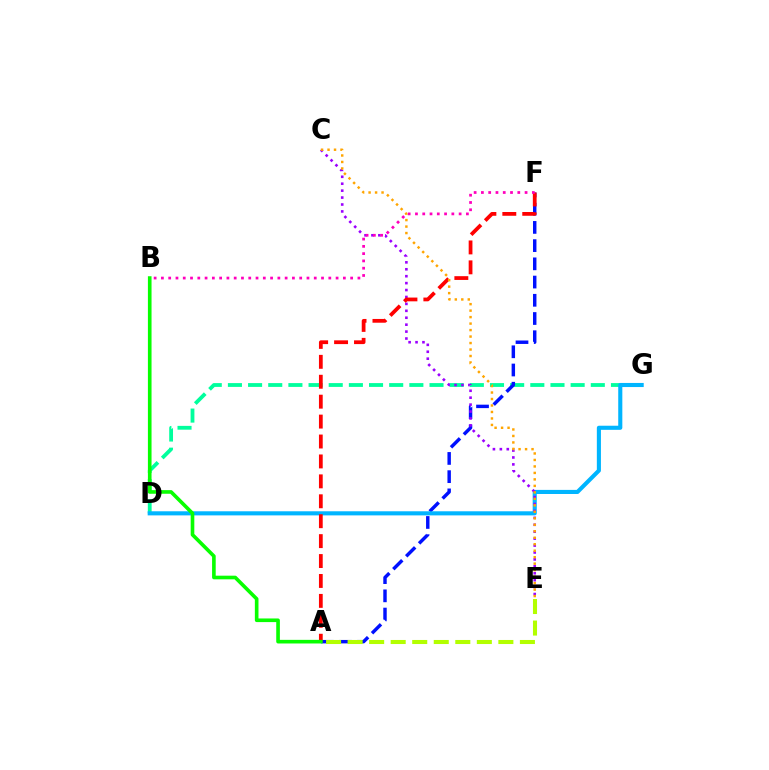{('D', 'G'): [{'color': '#00ff9d', 'line_style': 'dashed', 'thickness': 2.74}, {'color': '#00b5ff', 'line_style': 'solid', 'thickness': 2.95}], ('A', 'F'): [{'color': '#0010ff', 'line_style': 'dashed', 'thickness': 2.48}, {'color': '#ff0000', 'line_style': 'dashed', 'thickness': 2.71}], ('C', 'E'): [{'color': '#9b00ff', 'line_style': 'dotted', 'thickness': 1.88}, {'color': '#ffa500', 'line_style': 'dotted', 'thickness': 1.76}], ('A', 'E'): [{'color': '#b3ff00', 'line_style': 'dashed', 'thickness': 2.93}], ('B', 'F'): [{'color': '#ff00bd', 'line_style': 'dotted', 'thickness': 1.98}], ('A', 'B'): [{'color': '#08ff00', 'line_style': 'solid', 'thickness': 2.61}]}